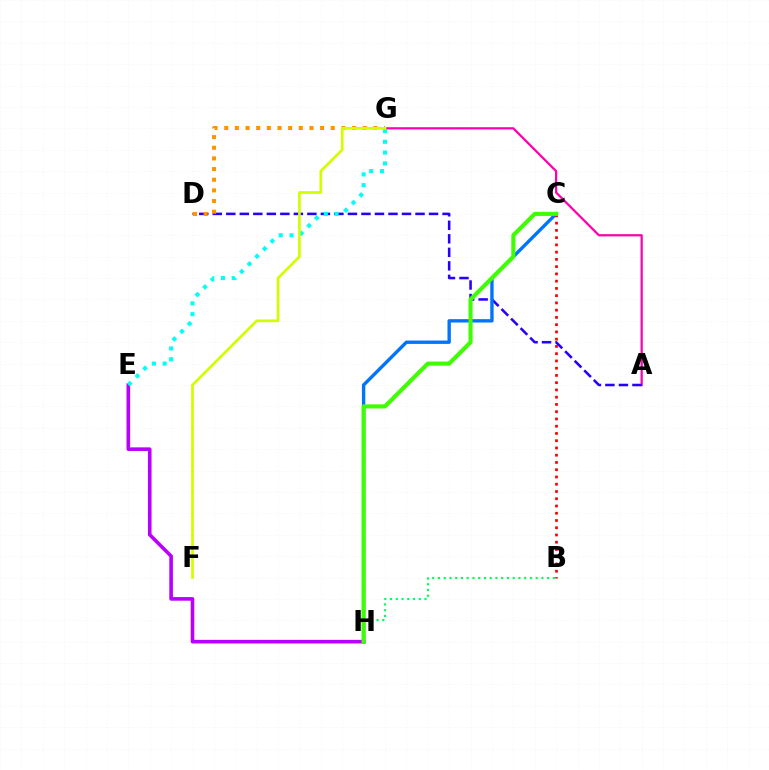{('E', 'H'): [{'color': '#b900ff', 'line_style': 'solid', 'thickness': 2.6}], ('A', 'G'): [{'color': '#ff00ac', 'line_style': 'solid', 'thickness': 1.61}], ('A', 'D'): [{'color': '#2500ff', 'line_style': 'dashed', 'thickness': 1.84}], ('C', 'H'): [{'color': '#0074ff', 'line_style': 'solid', 'thickness': 2.43}, {'color': '#3dff00', 'line_style': 'solid', 'thickness': 2.95}], ('B', 'H'): [{'color': '#00ff5c', 'line_style': 'dotted', 'thickness': 1.56}], ('E', 'G'): [{'color': '#00fff6', 'line_style': 'dotted', 'thickness': 2.93}], ('B', 'C'): [{'color': '#ff0000', 'line_style': 'dotted', 'thickness': 1.97}], ('D', 'G'): [{'color': '#ff9400', 'line_style': 'dotted', 'thickness': 2.89}], ('F', 'G'): [{'color': '#d1ff00', 'line_style': 'solid', 'thickness': 1.95}]}